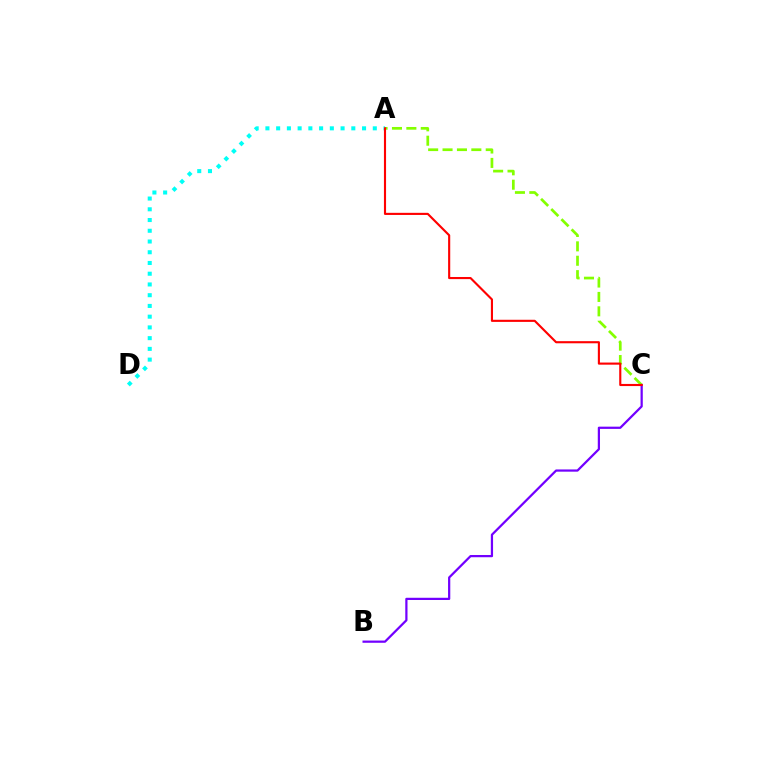{('A', 'D'): [{'color': '#00fff6', 'line_style': 'dotted', 'thickness': 2.92}], ('B', 'C'): [{'color': '#7200ff', 'line_style': 'solid', 'thickness': 1.61}], ('A', 'C'): [{'color': '#84ff00', 'line_style': 'dashed', 'thickness': 1.96}, {'color': '#ff0000', 'line_style': 'solid', 'thickness': 1.53}]}